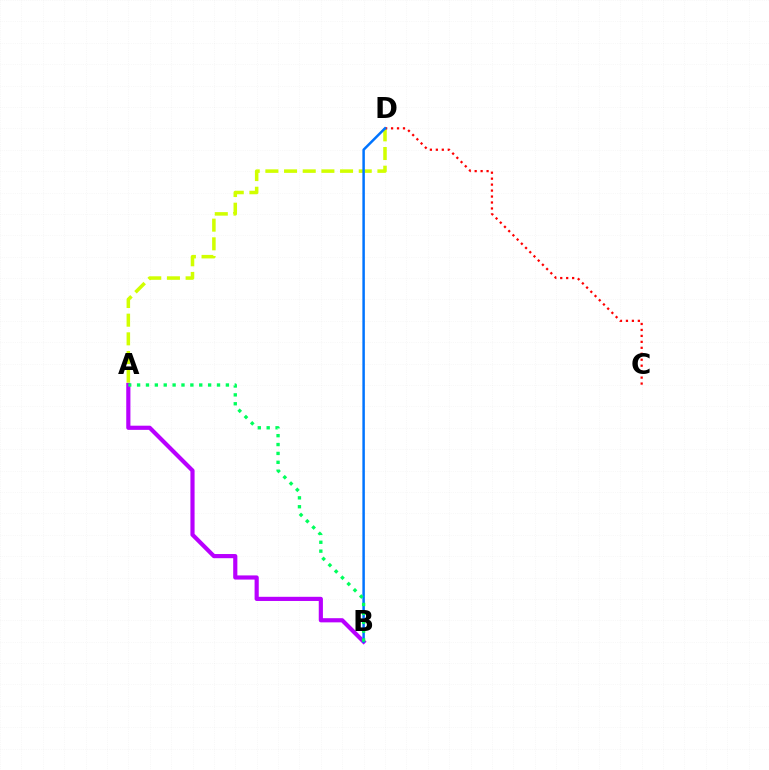{('A', 'D'): [{'color': '#d1ff00', 'line_style': 'dashed', 'thickness': 2.54}], ('C', 'D'): [{'color': '#ff0000', 'line_style': 'dotted', 'thickness': 1.62}], ('A', 'B'): [{'color': '#b900ff', 'line_style': 'solid', 'thickness': 3.0}, {'color': '#00ff5c', 'line_style': 'dotted', 'thickness': 2.41}], ('B', 'D'): [{'color': '#0074ff', 'line_style': 'solid', 'thickness': 1.79}]}